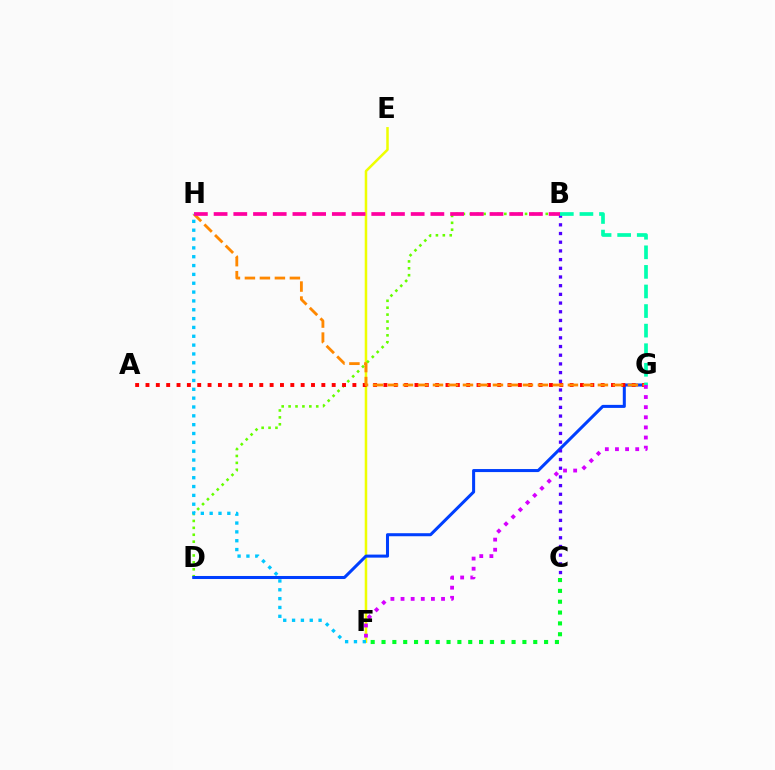{('E', 'F'): [{'color': '#eeff00', 'line_style': 'solid', 'thickness': 1.81}], ('B', 'D'): [{'color': '#66ff00', 'line_style': 'dotted', 'thickness': 1.88}], ('D', 'G'): [{'color': '#003fff', 'line_style': 'solid', 'thickness': 2.19}], ('A', 'G'): [{'color': '#ff0000', 'line_style': 'dotted', 'thickness': 2.81}], ('B', 'C'): [{'color': '#4f00ff', 'line_style': 'dotted', 'thickness': 2.36}], ('G', 'H'): [{'color': '#ff8800', 'line_style': 'dashed', 'thickness': 2.04}], ('C', 'F'): [{'color': '#00ff27', 'line_style': 'dotted', 'thickness': 2.94}], ('B', 'H'): [{'color': '#ff00a0', 'line_style': 'dashed', 'thickness': 2.68}], ('F', 'H'): [{'color': '#00c7ff', 'line_style': 'dotted', 'thickness': 2.4}], ('F', 'G'): [{'color': '#d600ff', 'line_style': 'dotted', 'thickness': 2.75}], ('B', 'G'): [{'color': '#00ffaf', 'line_style': 'dashed', 'thickness': 2.66}]}